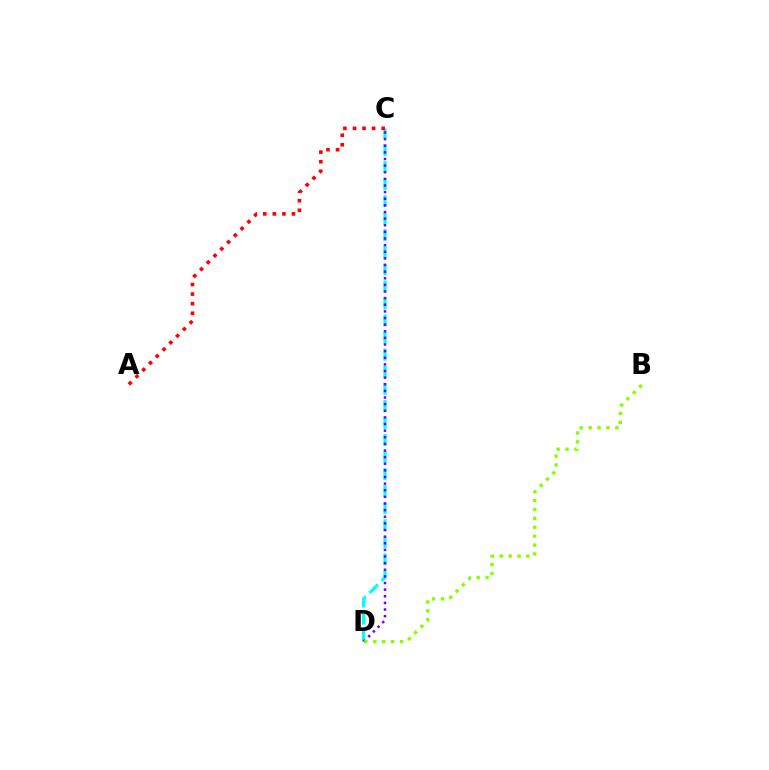{('C', 'D'): [{'color': '#00fff6', 'line_style': 'dashed', 'thickness': 2.32}, {'color': '#7200ff', 'line_style': 'dotted', 'thickness': 1.8}], ('B', 'D'): [{'color': '#84ff00', 'line_style': 'dotted', 'thickness': 2.42}], ('A', 'C'): [{'color': '#ff0000', 'line_style': 'dotted', 'thickness': 2.6}]}